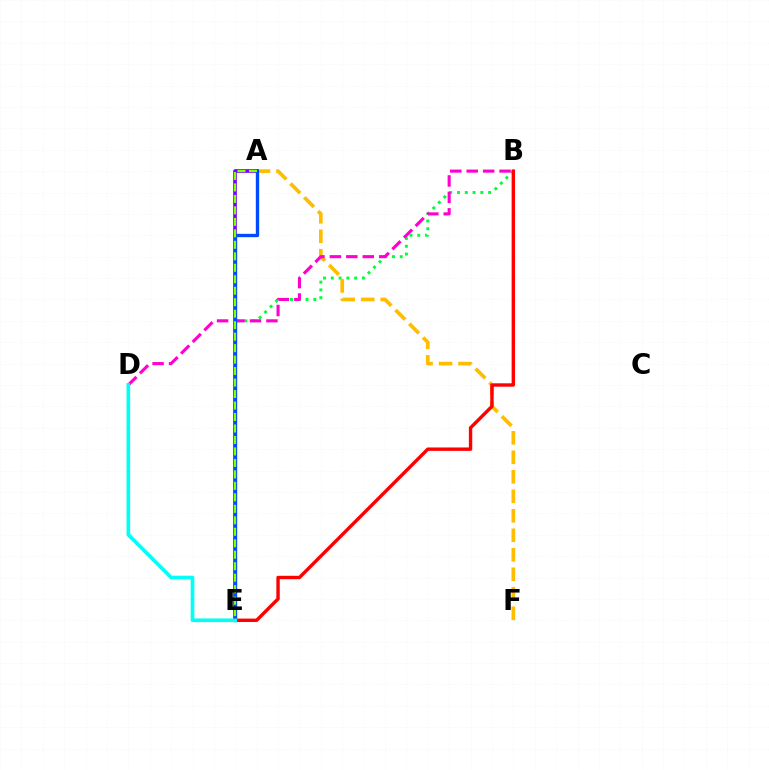{('A', 'F'): [{'color': '#ffbd00', 'line_style': 'dashed', 'thickness': 2.65}], ('A', 'E'): [{'color': '#7200ff', 'line_style': 'solid', 'thickness': 2.62}, {'color': '#004bff', 'line_style': 'solid', 'thickness': 2.42}, {'color': '#84ff00', 'line_style': 'dashed', 'thickness': 1.56}], ('B', 'E'): [{'color': '#00ff39', 'line_style': 'dotted', 'thickness': 2.11}, {'color': '#ff0000', 'line_style': 'solid', 'thickness': 2.45}], ('B', 'D'): [{'color': '#ff00cf', 'line_style': 'dashed', 'thickness': 2.23}], ('D', 'E'): [{'color': '#00fff6', 'line_style': 'solid', 'thickness': 2.63}]}